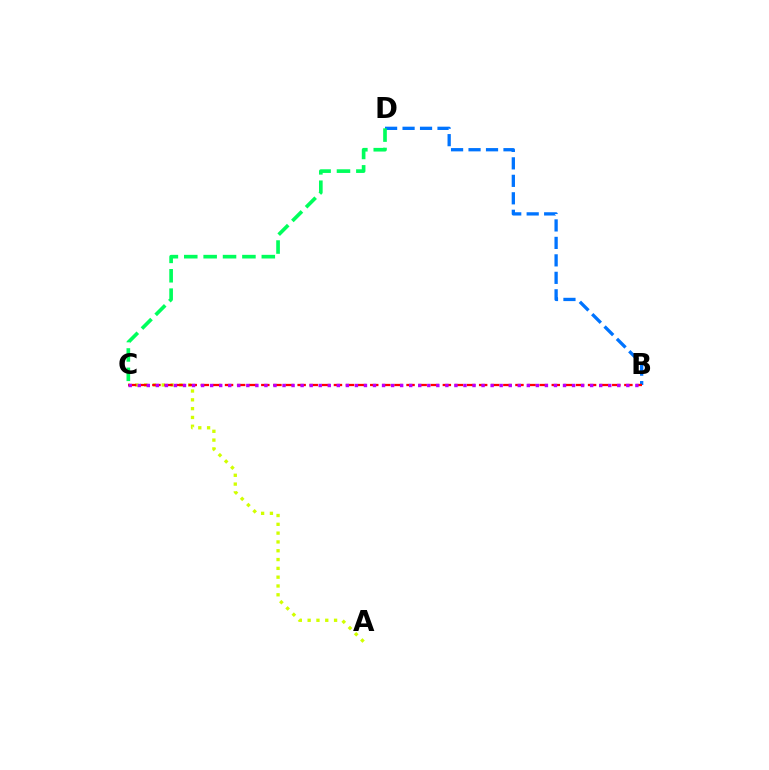{('A', 'C'): [{'color': '#d1ff00', 'line_style': 'dotted', 'thickness': 2.39}], ('B', 'D'): [{'color': '#0074ff', 'line_style': 'dashed', 'thickness': 2.37}], ('B', 'C'): [{'color': '#ff0000', 'line_style': 'dashed', 'thickness': 1.64}, {'color': '#b900ff', 'line_style': 'dotted', 'thickness': 2.46}], ('C', 'D'): [{'color': '#00ff5c', 'line_style': 'dashed', 'thickness': 2.63}]}